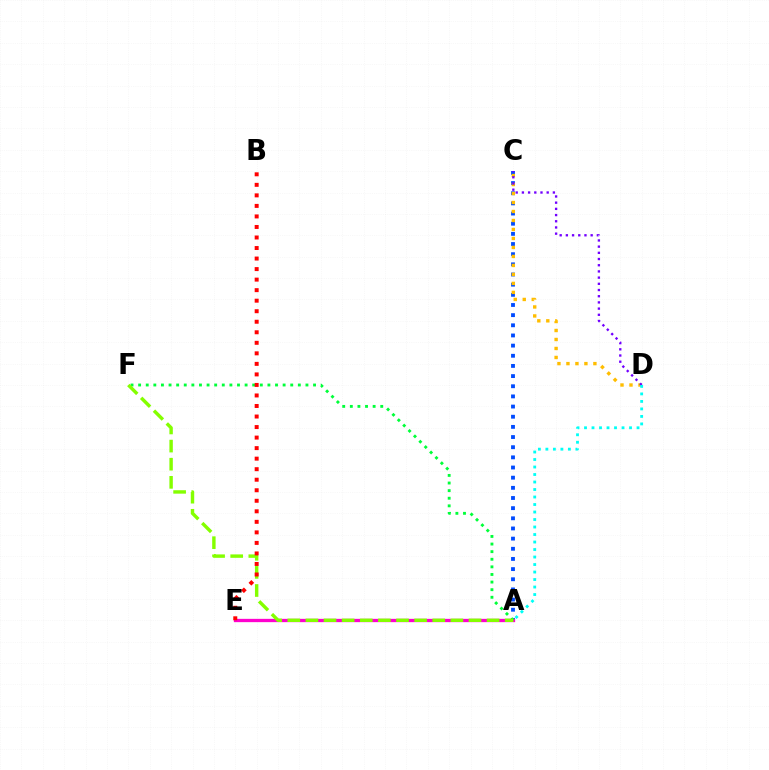{('A', 'C'): [{'color': '#004bff', 'line_style': 'dotted', 'thickness': 2.76}], ('C', 'D'): [{'color': '#ffbd00', 'line_style': 'dotted', 'thickness': 2.44}, {'color': '#7200ff', 'line_style': 'dotted', 'thickness': 1.68}], ('A', 'E'): [{'color': '#ff00cf', 'line_style': 'solid', 'thickness': 2.38}], ('A', 'F'): [{'color': '#00ff39', 'line_style': 'dotted', 'thickness': 2.07}, {'color': '#84ff00', 'line_style': 'dashed', 'thickness': 2.46}], ('B', 'E'): [{'color': '#ff0000', 'line_style': 'dotted', 'thickness': 2.86}], ('A', 'D'): [{'color': '#00fff6', 'line_style': 'dotted', 'thickness': 2.04}]}